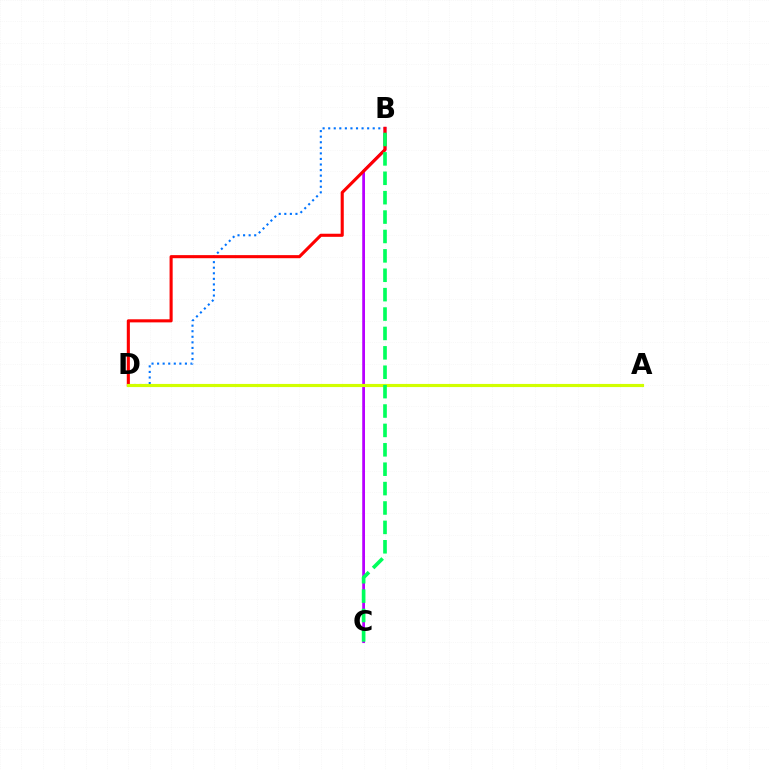{('B', 'D'): [{'color': '#0074ff', 'line_style': 'dotted', 'thickness': 1.51}, {'color': '#ff0000', 'line_style': 'solid', 'thickness': 2.22}], ('B', 'C'): [{'color': '#b900ff', 'line_style': 'solid', 'thickness': 1.99}, {'color': '#00ff5c', 'line_style': 'dashed', 'thickness': 2.63}], ('A', 'D'): [{'color': '#d1ff00', 'line_style': 'solid', 'thickness': 2.26}]}